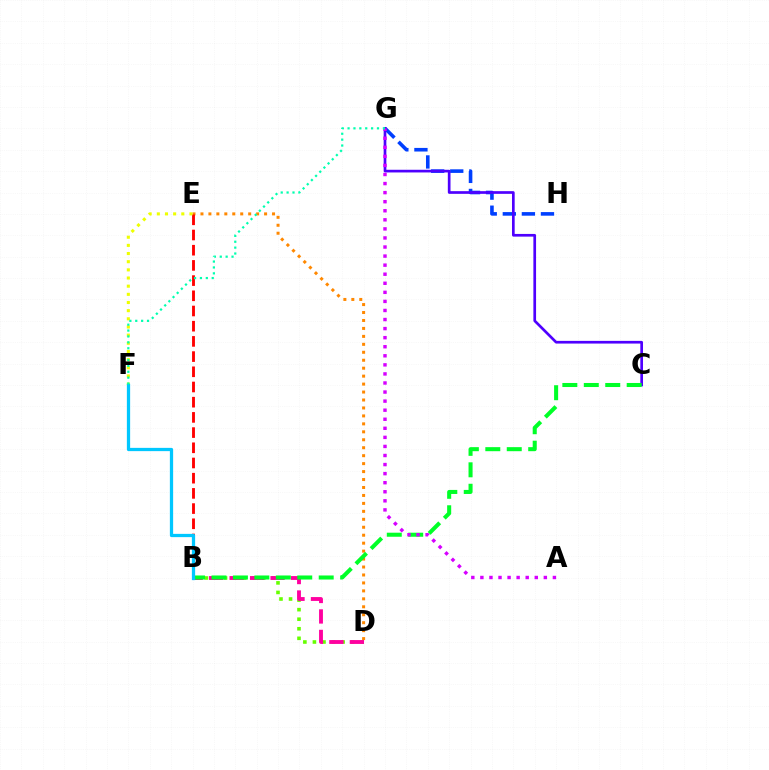{('D', 'E'): [{'color': '#ff8800', 'line_style': 'dotted', 'thickness': 2.16}], ('B', 'D'): [{'color': '#66ff00', 'line_style': 'dotted', 'thickness': 2.6}, {'color': '#ff00a0', 'line_style': 'dashed', 'thickness': 2.78}], ('B', 'E'): [{'color': '#ff0000', 'line_style': 'dashed', 'thickness': 2.06}], ('G', 'H'): [{'color': '#003fff', 'line_style': 'dashed', 'thickness': 2.59}], ('C', 'G'): [{'color': '#4f00ff', 'line_style': 'solid', 'thickness': 1.93}], ('E', 'F'): [{'color': '#eeff00', 'line_style': 'dotted', 'thickness': 2.22}], ('B', 'C'): [{'color': '#00ff27', 'line_style': 'dashed', 'thickness': 2.91}], ('B', 'F'): [{'color': '#00c7ff', 'line_style': 'solid', 'thickness': 2.35}], ('A', 'G'): [{'color': '#d600ff', 'line_style': 'dotted', 'thickness': 2.46}], ('F', 'G'): [{'color': '#00ffaf', 'line_style': 'dotted', 'thickness': 1.6}]}